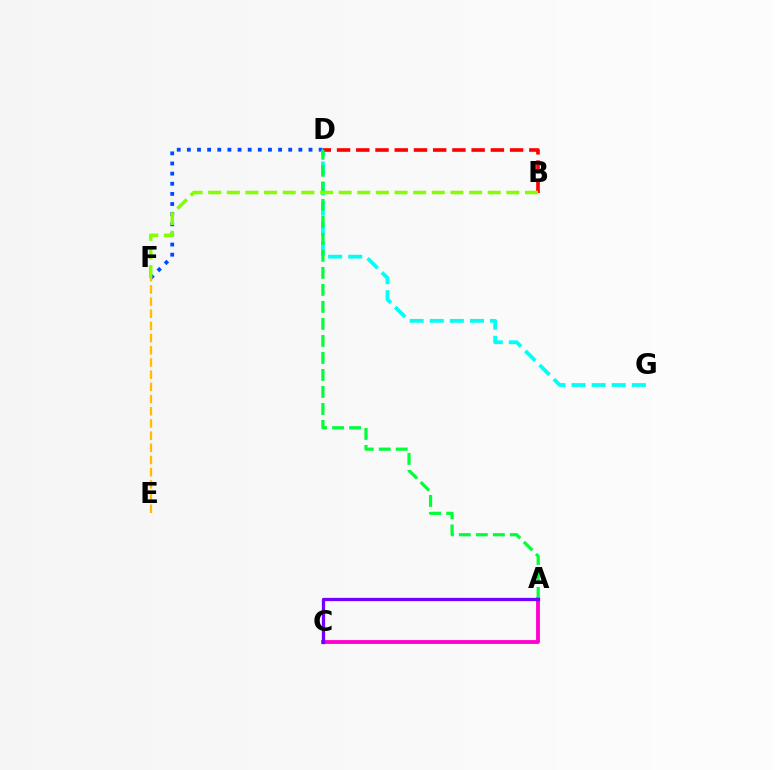{('D', 'F'): [{'color': '#004bff', 'line_style': 'dotted', 'thickness': 2.75}], ('D', 'G'): [{'color': '#00fff6', 'line_style': 'dashed', 'thickness': 2.73}], ('A', 'C'): [{'color': '#ff00cf', 'line_style': 'solid', 'thickness': 2.76}, {'color': '#7200ff', 'line_style': 'solid', 'thickness': 2.35}], ('B', 'D'): [{'color': '#ff0000', 'line_style': 'dashed', 'thickness': 2.61}], ('A', 'D'): [{'color': '#00ff39', 'line_style': 'dashed', 'thickness': 2.31}], ('E', 'F'): [{'color': '#ffbd00', 'line_style': 'dashed', 'thickness': 1.66}], ('B', 'F'): [{'color': '#84ff00', 'line_style': 'dashed', 'thickness': 2.53}]}